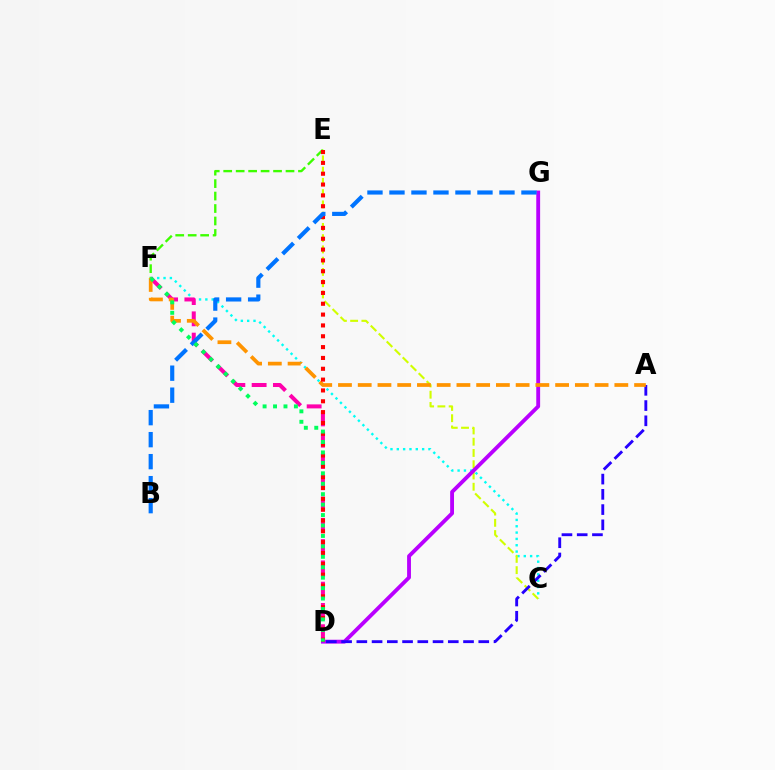{('E', 'F'): [{'color': '#3dff00', 'line_style': 'dashed', 'thickness': 1.69}], ('C', 'F'): [{'color': '#00fff6', 'line_style': 'dotted', 'thickness': 1.72}], ('D', 'F'): [{'color': '#ff00ac', 'line_style': 'dashed', 'thickness': 2.89}, {'color': '#00ff5c', 'line_style': 'dotted', 'thickness': 2.84}], ('C', 'E'): [{'color': '#d1ff00', 'line_style': 'dashed', 'thickness': 1.53}], ('D', 'G'): [{'color': '#b900ff', 'line_style': 'solid', 'thickness': 2.77}], ('A', 'D'): [{'color': '#2500ff', 'line_style': 'dashed', 'thickness': 2.07}], ('A', 'F'): [{'color': '#ff9400', 'line_style': 'dashed', 'thickness': 2.68}], ('D', 'E'): [{'color': '#ff0000', 'line_style': 'dotted', 'thickness': 2.94}], ('B', 'G'): [{'color': '#0074ff', 'line_style': 'dashed', 'thickness': 2.99}]}